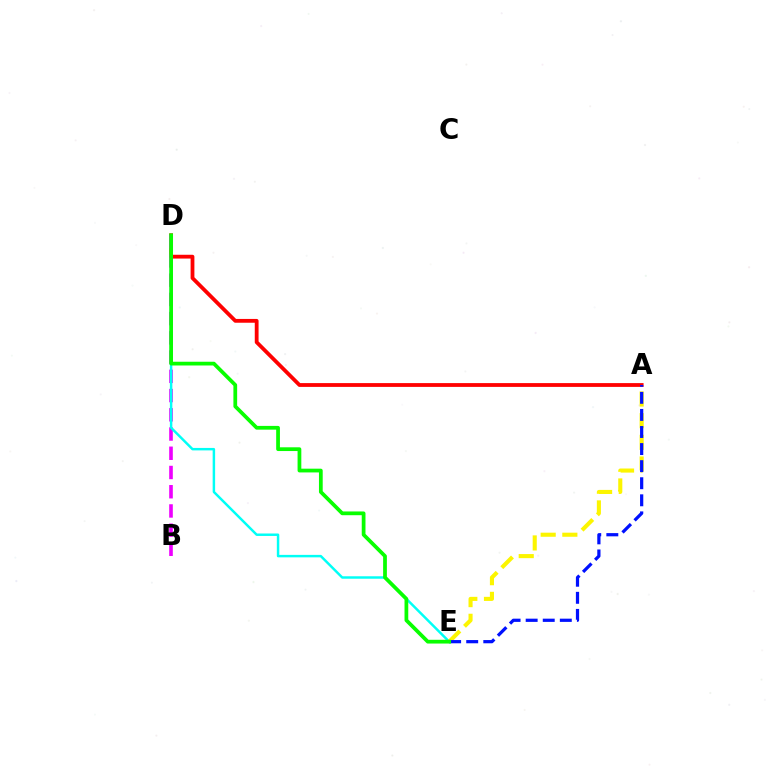{('A', 'D'): [{'color': '#ff0000', 'line_style': 'solid', 'thickness': 2.74}], ('B', 'D'): [{'color': '#ee00ff', 'line_style': 'dashed', 'thickness': 2.61}], ('D', 'E'): [{'color': '#00fff6', 'line_style': 'solid', 'thickness': 1.77}, {'color': '#08ff00', 'line_style': 'solid', 'thickness': 2.7}], ('A', 'E'): [{'color': '#fcf500', 'line_style': 'dashed', 'thickness': 2.94}, {'color': '#0010ff', 'line_style': 'dashed', 'thickness': 2.32}]}